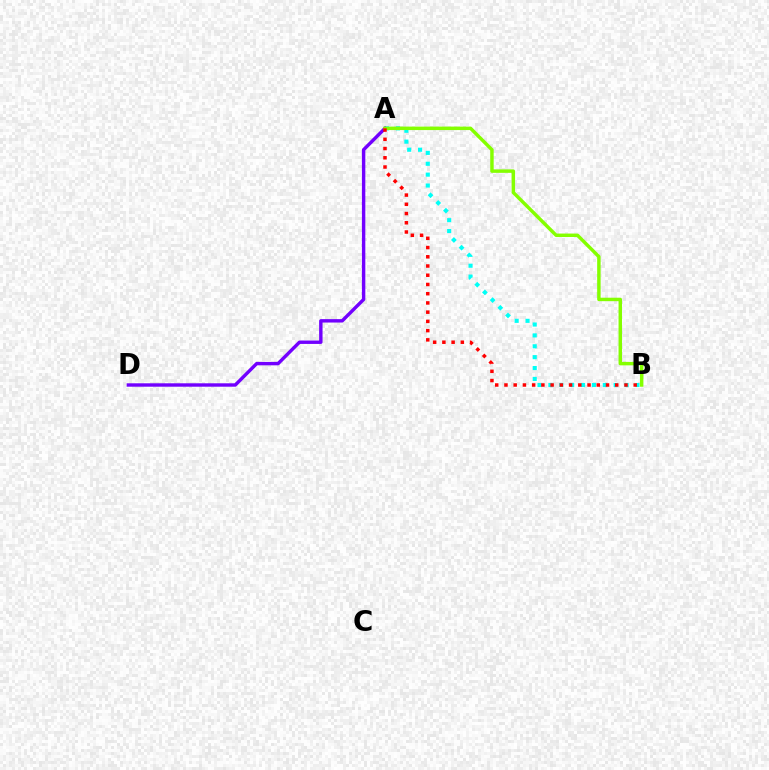{('A', 'B'): [{'color': '#00fff6', 'line_style': 'dotted', 'thickness': 2.96}, {'color': '#84ff00', 'line_style': 'solid', 'thickness': 2.49}, {'color': '#ff0000', 'line_style': 'dotted', 'thickness': 2.51}], ('A', 'D'): [{'color': '#7200ff', 'line_style': 'solid', 'thickness': 2.45}]}